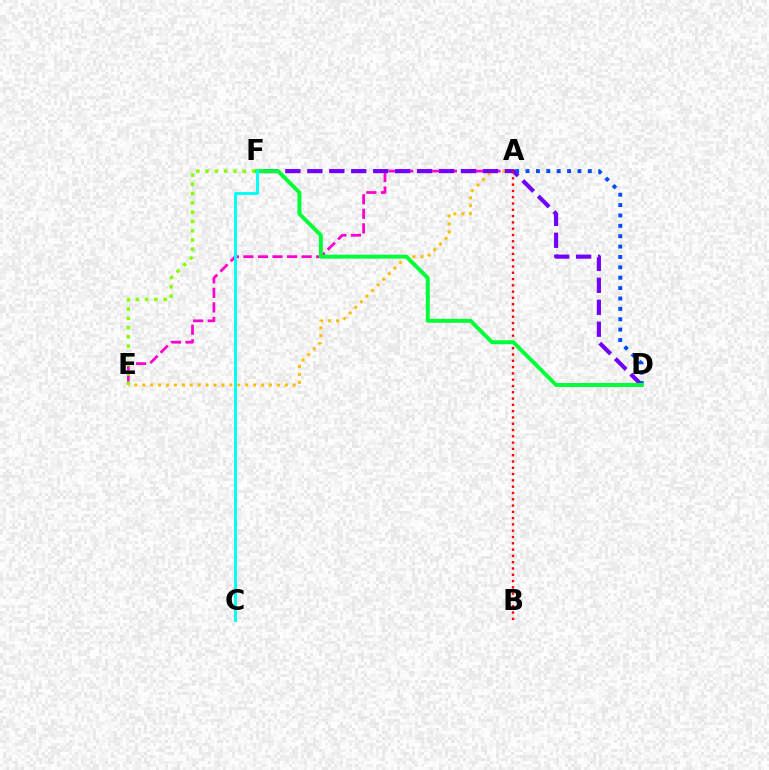{('A', 'E'): [{'color': '#ff00cf', 'line_style': 'dashed', 'thickness': 1.98}, {'color': '#ffbd00', 'line_style': 'dotted', 'thickness': 2.15}], ('D', 'F'): [{'color': '#7200ff', 'line_style': 'dashed', 'thickness': 2.98}, {'color': '#00ff39', 'line_style': 'solid', 'thickness': 2.83}], ('A', 'D'): [{'color': '#004bff', 'line_style': 'dotted', 'thickness': 2.82}], ('A', 'B'): [{'color': '#ff0000', 'line_style': 'dotted', 'thickness': 1.71}], ('C', 'F'): [{'color': '#00fff6', 'line_style': 'solid', 'thickness': 2.11}], ('E', 'F'): [{'color': '#84ff00', 'line_style': 'dotted', 'thickness': 2.52}]}